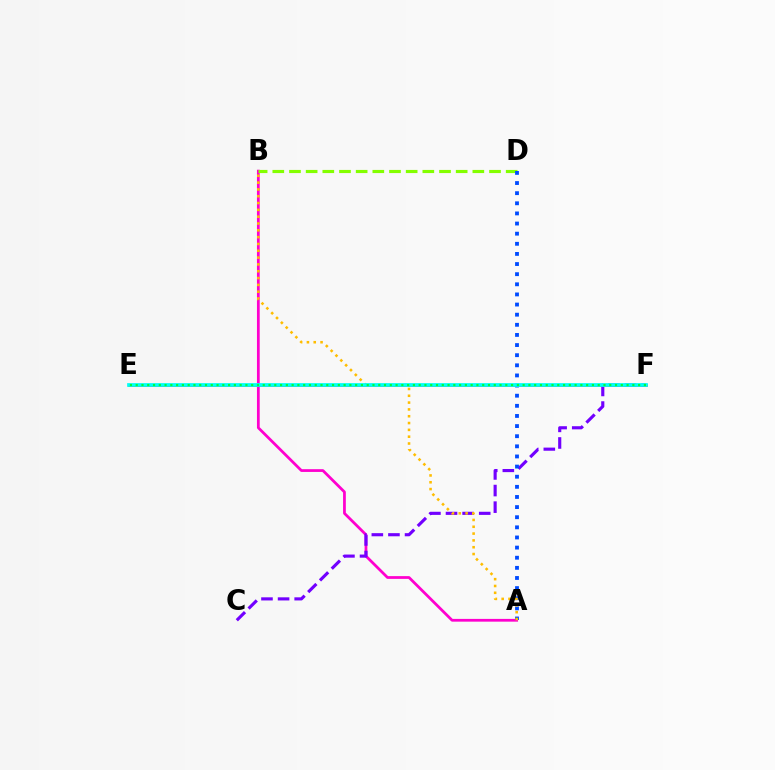{('A', 'B'): [{'color': '#ff00cf', 'line_style': 'solid', 'thickness': 1.99}, {'color': '#ffbd00', 'line_style': 'dotted', 'thickness': 1.85}], ('B', 'D'): [{'color': '#84ff00', 'line_style': 'dashed', 'thickness': 2.26}], ('E', 'F'): [{'color': '#ff0000', 'line_style': 'solid', 'thickness': 1.83}, {'color': '#00fff6', 'line_style': 'solid', 'thickness': 2.68}, {'color': '#00ff39', 'line_style': 'dotted', 'thickness': 1.57}], ('C', 'F'): [{'color': '#7200ff', 'line_style': 'dashed', 'thickness': 2.25}], ('A', 'D'): [{'color': '#004bff', 'line_style': 'dotted', 'thickness': 2.75}]}